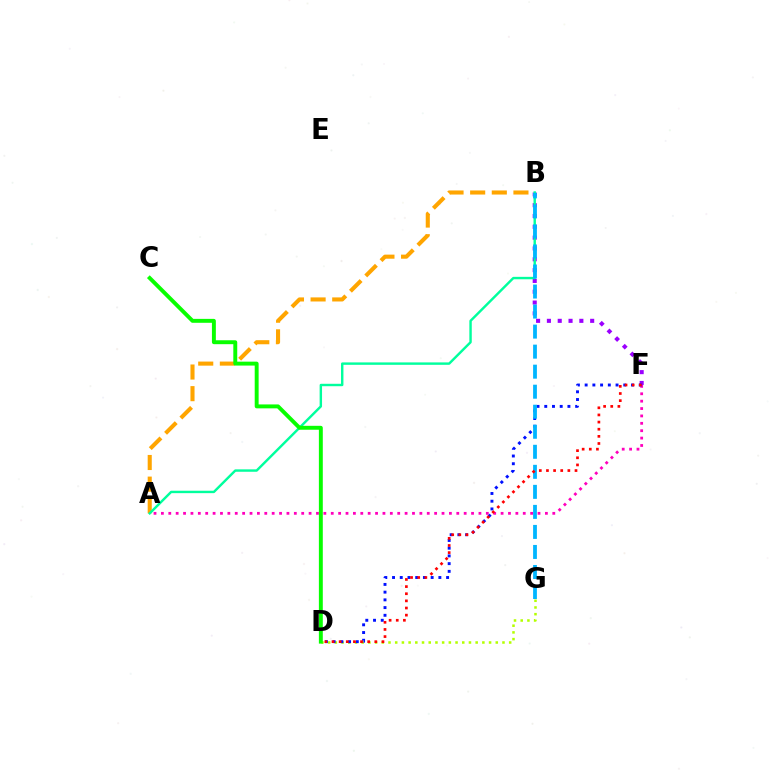{('D', 'G'): [{'color': '#b3ff00', 'line_style': 'dotted', 'thickness': 1.82}], ('A', 'B'): [{'color': '#ffa500', 'line_style': 'dashed', 'thickness': 2.94}, {'color': '#00ff9d', 'line_style': 'solid', 'thickness': 1.74}], ('A', 'F'): [{'color': '#ff00bd', 'line_style': 'dotted', 'thickness': 2.01}], ('B', 'F'): [{'color': '#9b00ff', 'line_style': 'dotted', 'thickness': 2.94}], ('D', 'F'): [{'color': '#0010ff', 'line_style': 'dotted', 'thickness': 2.1}, {'color': '#ff0000', 'line_style': 'dotted', 'thickness': 1.94}], ('B', 'G'): [{'color': '#00b5ff', 'line_style': 'dashed', 'thickness': 2.72}], ('C', 'D'): [{'color': '#08ff00', 'line_style': 'solid', 'thickness': 2.82}]}